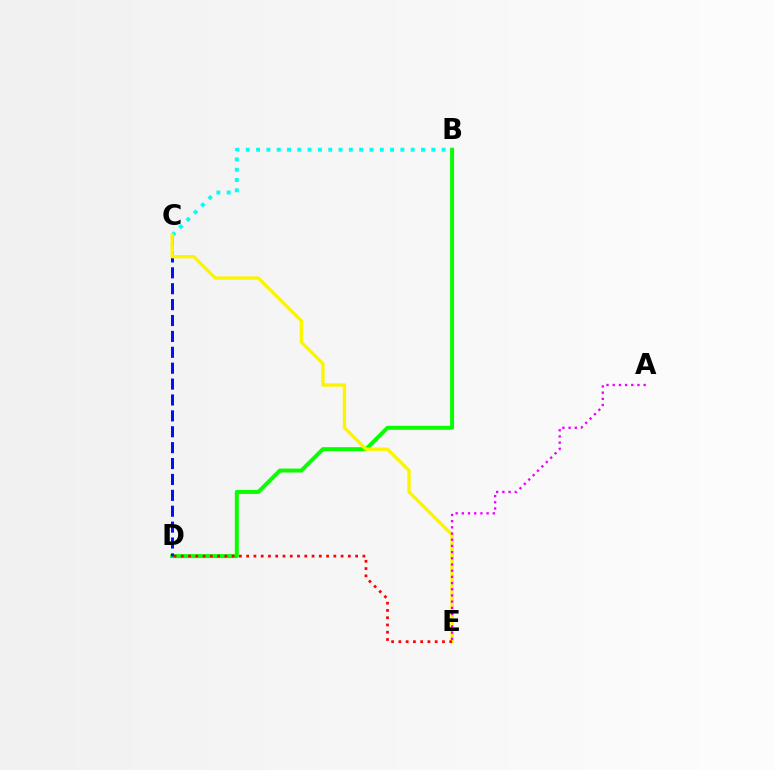{('B', 'D'): [{'color': '#08ff00', 'line_style': 'solid', 'thickness': 2.86}], ('C', 'D'): [{'color': '#0010ff', 'line_style': 'dashed', 'thickness': 2.16}], ('B', 'C'): [{'color': '#00fff6', 'line_style': 'dotted', 'thickness': 2.8}], ('C', 'E'): [{'color': '#fcf500', 'line_style': 'solid', 'thickness': 2.42}], ('A', 'E'): [{'color': '#ee00ff', 'line_style': 'dotted', 'thickness': 1.68}], ('D', 'E'): [{'color': '#ff0000', 'line_style': 'dotted', 'thickness': 1.97}]}